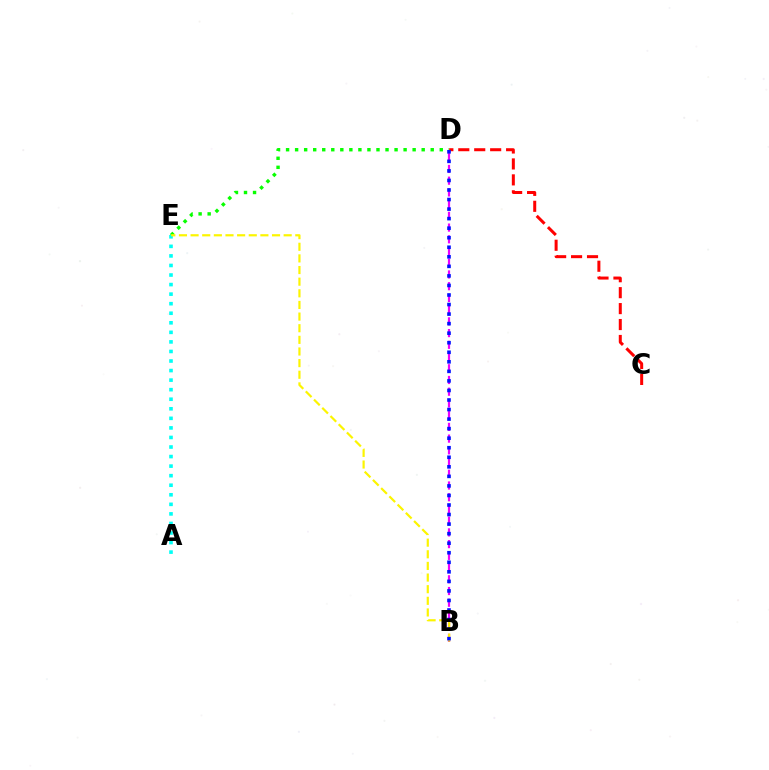{('B', 'D'): [{'color': '#ee00ff', 'line_style': 'dashed', 'thickness': 1.59}, {'color': '#0010ff', 'line_style': 'dotted', 'thickness': 2.59}], ('D', 'E'): [{'color': '#08ff00', 'line_style': 'dotted', 'thickness': 2.46}], ('C', 'D'): [{'color': '#ff0000', 'line_style': 'dashed', 'thickness': 2.17}], ('A', 'E'): [{'color': '#00fff6', 'line_style': 'dotted', 'thickness': 2.6}], ('B', 'E'): [{'color': '#fcf500', 'line_style': 'dashed', 'thickness': 1.58}]}